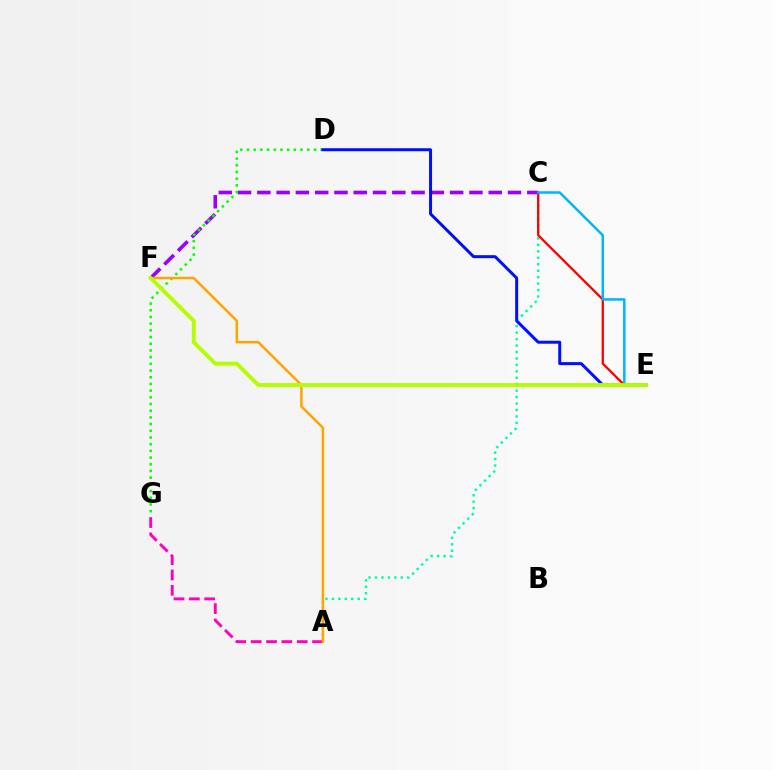{('A', 'C'): [{'color': '#00ff9d', 'line_style': 'dotted', 'thickness': 1.75}], ('C', 'E'): [{'color': '#ff0000', 'line_style': 'solid', 'thickness': 1.66}, {'color': '#00b5ff', 'line_style': 'solid', 'thickness': 1.79}], ('C', 'F'): [{'color': '#9b00ff', 'line_style': 'dashed', 'thickness': 2.62}], ('A', 'G'): [{'color': '#ff00bd', 'line_style': 'dashed', 'thickness': 2.08}], ('D', 'G'): [{'color': '#08ff00', 'line_style': 'dotted', 'thickness': 1.82}], ('D', 'E'): [{'color': '#0010ff', 'line_style': 'solid', 'thickness': 2.16}], ('A', 'F'): [{'color': '#ffa500', 'line_style': 'solid', 'thickness': 1.81}], ('E', 'F'): [{'color': '#b3ff00', 'line_style': 'solid', 'thickness': 2.79}]}